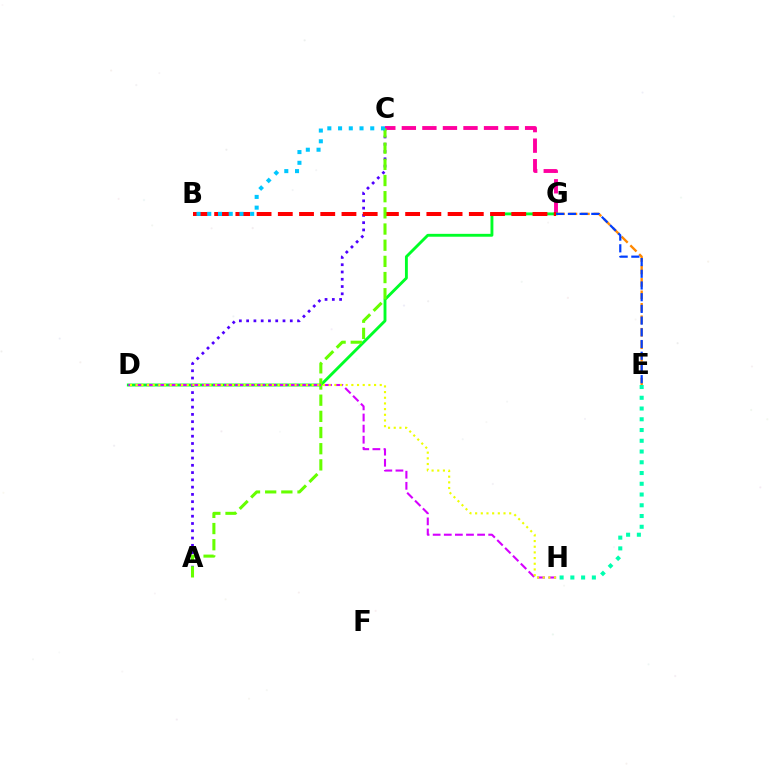{('A', 'C'): [{'color': '#4f00ff', 'line_style': 'dotted', 'thickness': 1.98}, {'color': '#66ff00', 'line_style': 'dashed', 'thickness': 2.2}], ('C', 'G'): [{'color': '#ff00a0', 'line_style': 'dashed', 'thickness': 2.79}], ('E', 'G'): [{'color': '#ff8800', 'line_style': 'dashed', 'thickness': 1.69}, {'color': '#003fff', 'line_style': 'dashed', 'thickness': 1.59}], ('D', 'G'): [{'color': '#00ff27', 'line_style': 'solid', 'thickness': 2.07}], ('B', 'G'): [{'color': '#ff0000', 'line_style': 'dashed', 'thickness': 2.88}], ('E', 'H'): [{'color': '#00ffaf', 'line_style': 'dotted', 'thickness': 2.92}], ('D', 'H'): [{'color': '#d600ff', 'line_style': 'dashed', 'thickness': 1.51}, {'color': '#eeff00', 'line_style': 'dotted', 'thickness': 1.54}], ('B', 'C'): [{'color': '#00c7ff', 'line_style': 'dotted', 'thickness': 2.91}]}